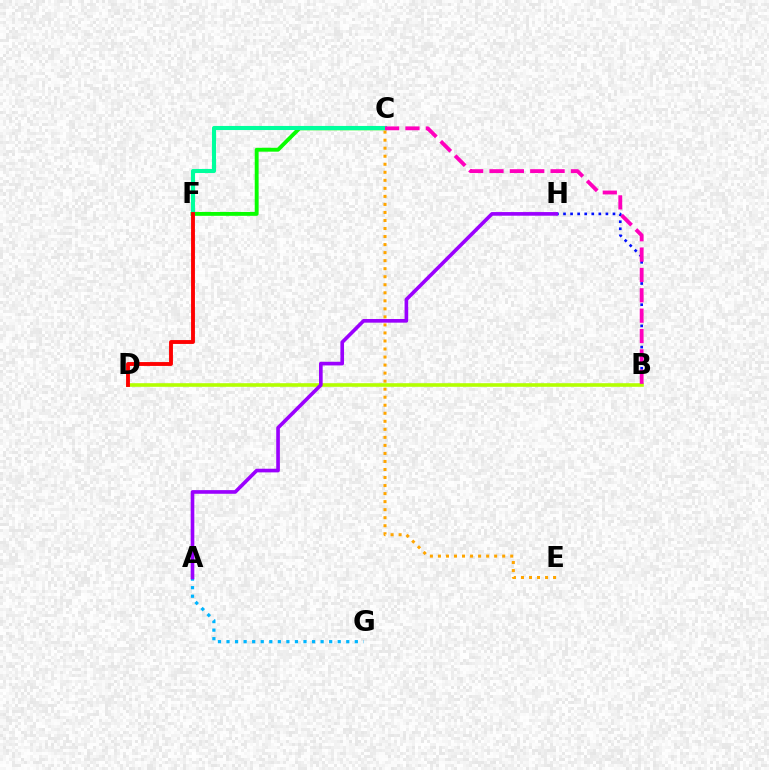{('C', 'F'): [{'color': '#08ff00', 'line_style': 'solid', 'thickness': 2.79}, {'color': '#00ff9d', 'line_style': 'solid', 'thickness': 2.93}], ('B', 'H'): [{'color': '#0010ff', 'line_style': 'dotted', 'thickness': 1.92}], ('C', 'E'): [{'color': '#ffa500', 'line_style': 'dotted', 'thickness': 2.18}], ('B', 'D'): [{'color': '#b3ff00', 'line_style': 'solid', 'thickness': 2.59}], ('B', 'C'): [{'color': '#ff00bd', 'line_style': 'dashed', 'thickness': 2.77}], ('D', 'F'): [{'color': '#ff0000', 'line_style': 'solid', 'thickness': 2.79}], ('A', 'G'): [{'color': '#00b5ff', 'line_style': 'dotted', 'thickness': 2.32}], ('A', 'H'): [{'color': '#9b00ff', 'line_style': 'solid', 'thickness': 2.62}]}